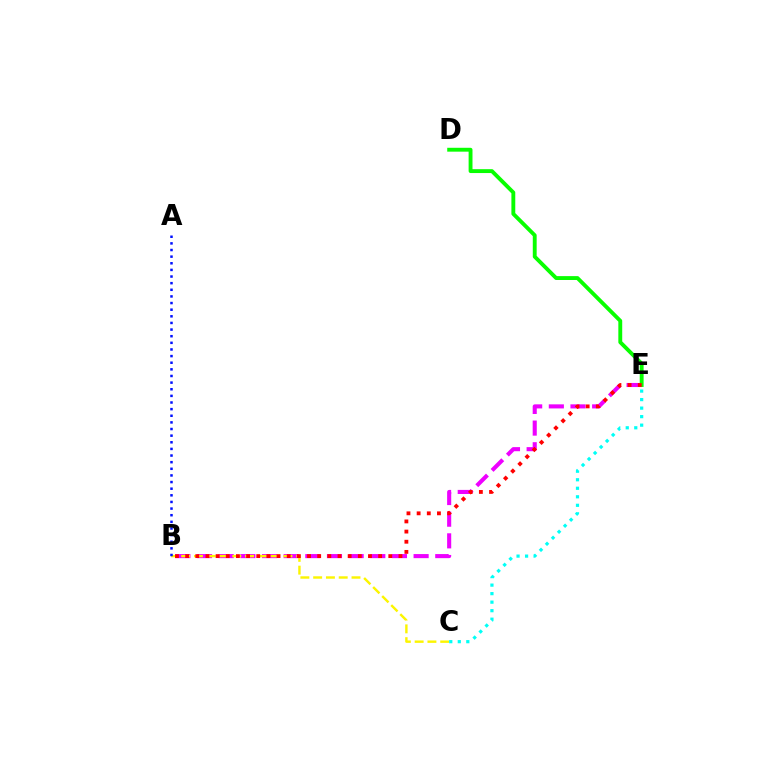{('B', 'E'): [{'color': '#ee00ff', 'line_style': 'dashed', 'thickness': 2.94}, {'color': '#ff0000', 'line_style': 'dotted', 'thickness': 2.76}], ('B', 'C'): [{'color': '#fcf500', 'line_style': 'dashed', 'thickness': 1.74}], ('A', 'B'): [{'color': '#0010ff', 'line_style': 'dotted', 'thickness': 1.8}], ('D', 'E'): [{'color': '#08ff00', 'line_style': 'solid', 'thickness': 2.79}], ('C', 'E'): [{'color': '#00fff6', 'line_style': 'dotted', 'thickness': 2.31}]}